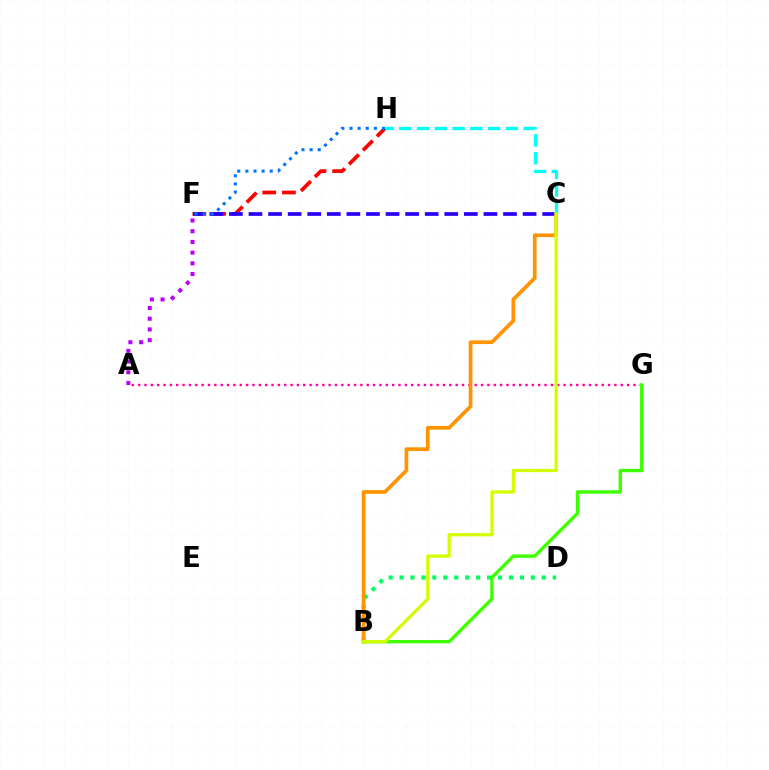{('A', 'F'): [{'color': '#b900ff', 'line_style': 'dotted', 'thickness': 2.91}], ('A', 'G'): [{'color': '#ff00ac', 'line_style': 'dotted', 'thickness': 1.73}], ('B', 'D'): [{'color': '#00ff5c', 'line_style': 'dotted', 'thickness': 2.97}], ('F', 'H'): [{'color': '#ff0000', 'line_style': 'dashed', 'thickness': 2.67}, {'color': '#0074ff', 'line_style': 'dotted', 'thickness': 2.21}], ('C', 'F'): [{'color': '#2500ff', 'line_style': 'dashed', 'thickness': 2.66}], ('B', 'C'): [{'color': '#ff9400', 'line_style': 'solid', 'thickness': 2.67}, {'color': '#d1ff00', 'line_style': 'solid', 'thickness': 2.33}], ('B', 'G'): [{'color': '#3dff00', 'line_style': 'solid', 'thickness': 2.44}], ('C', 'H'): [{'color': '#00fff6', 'line_style': 'dashed', 'thickness': 2.41}]}